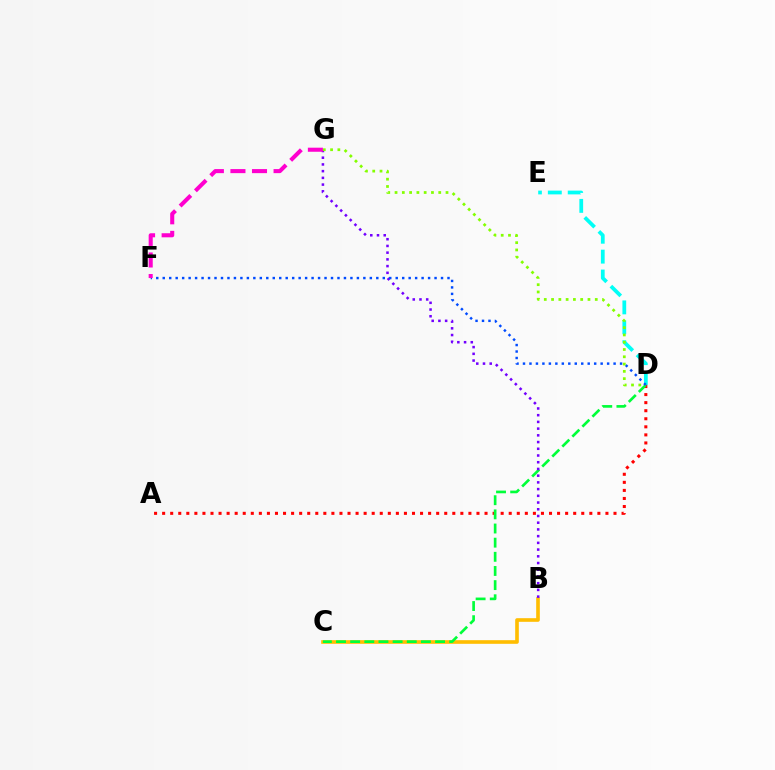{('A', 'D'): [{'color': '#ff0000', 'line_style': 'dotted', 'thickness': 2.19}], ('D', 'E'): [{'color': '#00fff6', 'line_style': 'dashed', 'thickness': 2.7}], ('B', 'C'): [{'color': '#ffbd00', 'line_style': 'solid', 'thickness': 2.62}], ('C', 'D'): [{'color': '#00ff39', 'line_style': 'dashed', 'thickness': 1.92}], ('B', 'G'): [{'color': '#7200ff', 'line_style': 'dotted', 'thickness': 1.83}], ('D', 'F'): [{'color': '#004bff', 'line_style': 'dotted', 'thickness': 1.76}], ('F', 'G'): [{'color': '#ff00cf', 'line_style': 'dashed', 'thickness': 2.93}], ('D', 'G'): [{'color': '#84ff00', 'line_style': 'dotted', 'thickness': 1.98}]}